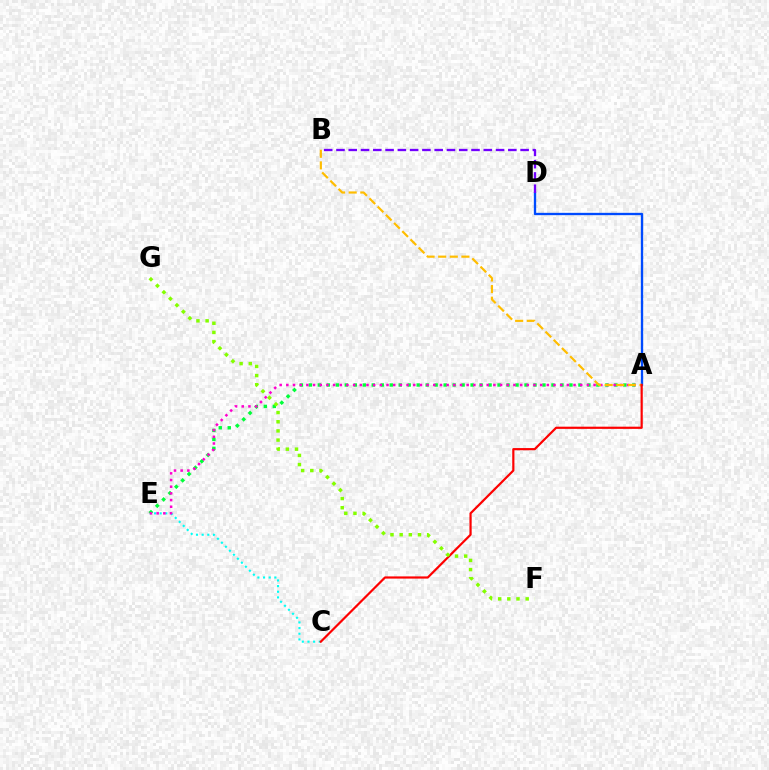{('A', 'D'): [{'color': '#004bff', 'line_style': 'solid', 'thickness': 1.68}], ('C', 'E'): [{'color': '#00fff6', 'line_style': 'dotted', 'thickness': 1.54}], ('A', 'E'): [{'color': '#00ff39', 'line_style': 'dotted', 'thickness': 2.44}, {'color': '#ff00cf', 'line_style': 'dotted', 'thickness': 1.81}], ('A', 'B'): [{'color': '#ffbd00', 'line_style': 'dashed', 'thickness': 1.58}], ('B', 'D'): [{'color': '#7200ff', 'line_style': 'dashed', 'thickness': 1.67}], ('A', 'C'): [{'color': '#ff0000', 'line_style': 'solid', 'thickness': 1.58}], ('F', 'G'): [{'color': '#84ff00', 'line_style': 'dotted', 'thickness': 2.49}]}